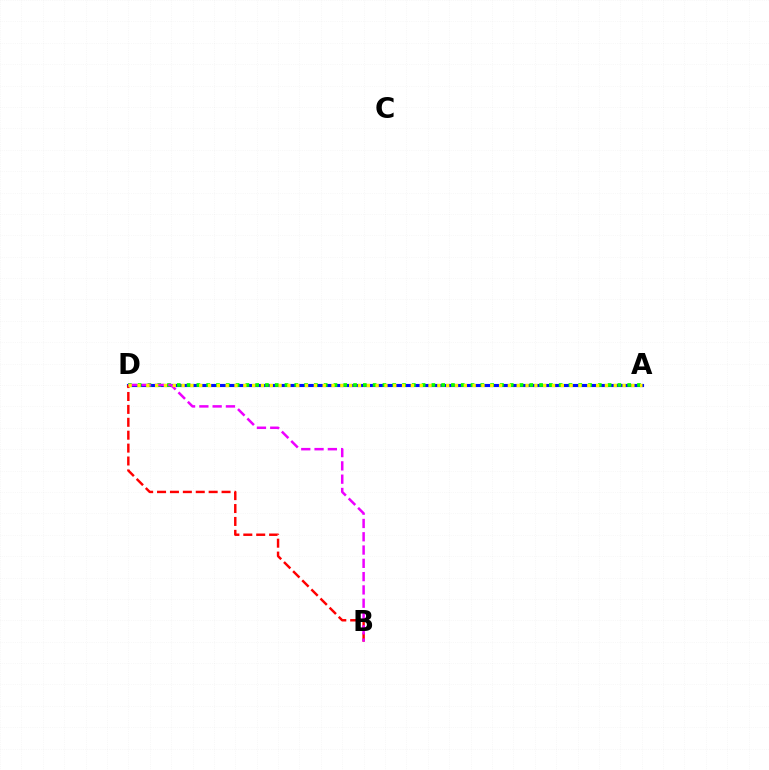{('A', 'D'): [{'color': '#00fff6', 'line_style': 'solid', 'thickness': 2.01}, {'color': '#0010ff', 'line_style': 'solid', 'thickness': 2.25}, {'color': '#08ff00', 'line_style': 'dotted', 'thickness': 2.66}, {'color': '#fcf500', 'line_style': 'dotted', 'thickness': 2.4}], ('B', 'D'): [{'color': '#ff0000', 'line_style': 'dashed', 'thickness': 1.75}, {'color': '#ee00ff', 'line_style': 'dashed', 'thickness': 1.81}]}